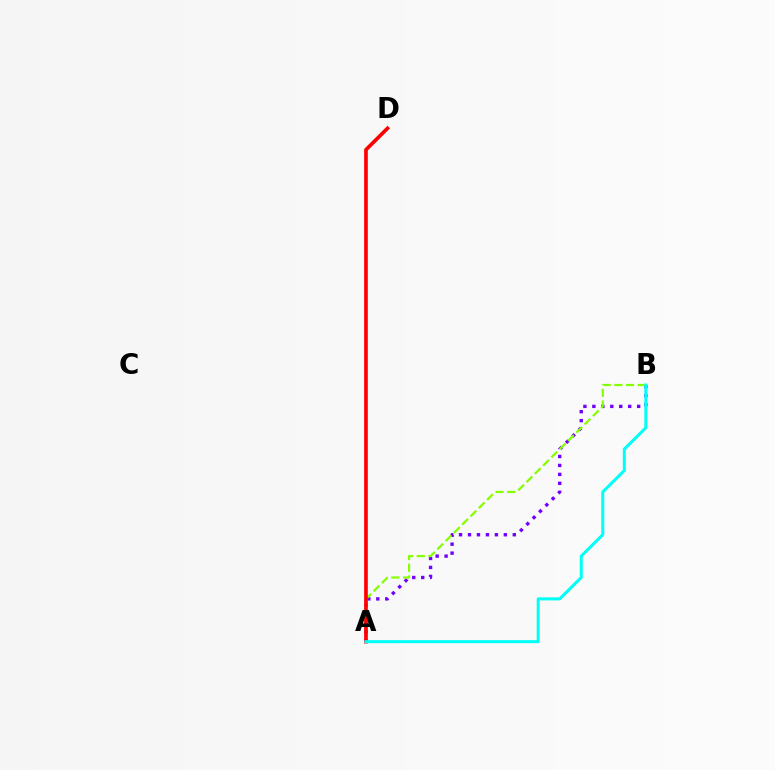{('A', 'B'): [{'color': '#7200ff', 'line_style': 'dotted', 'thickness': 2.43}, {'color': '#84ff00', 'line_style': 'dashed', 'thickness': 1.59}, {'color': '#00fff6', 'line_style': 'solid', 'thickness': 2.17}], ('A', 'D'): [{'color': '#ff0000', 'line_style': 'solid', 'thickness': 2.64}]}